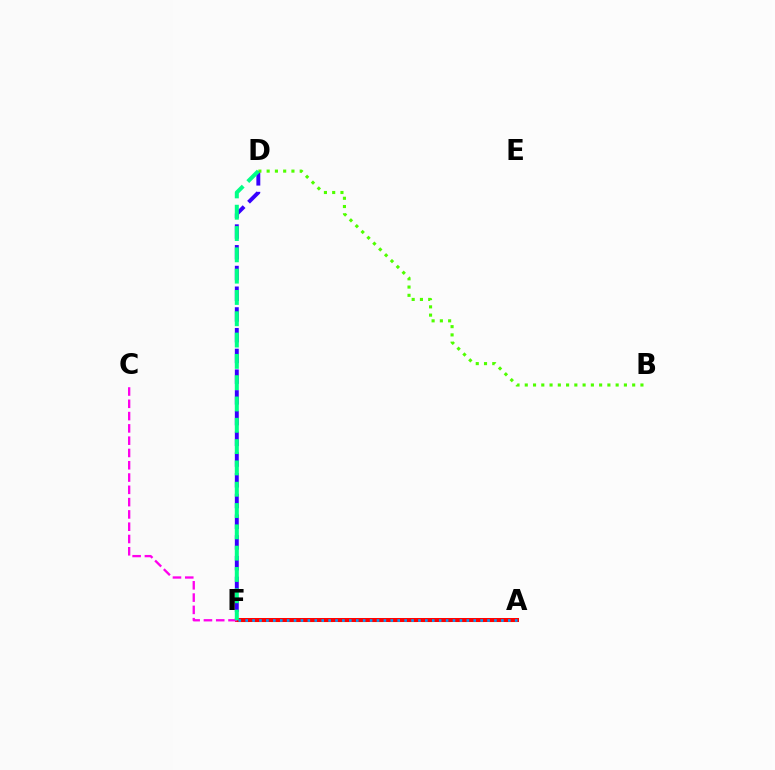{('A', 'F'): [{'color': '#ffd500', 'line_style': 'dashed', 'thickness': 2.28}, {'color': '#ff0000', 'line_style': 'solid', 'thickness': 2.89}, {'color': '#009eff', 'line_style': 'dotted', 'thickness': 1.88}], ('D', 'F'): [{'color': '#3700ff', 'line_style': 'dashed', 'thickness': 2.82}, {'color': '#00ff86', 'line_style': 'dashed', 'thickness': 2.89}], ('C', 'F'): [{'color': '#ff00ed', 'line_style': 'dashed', 'thickness': 1.67}], ('B', 'D'): [{'color': '#4fff00', 'line_style': 'dotted', 'thickness': 2.24}]}